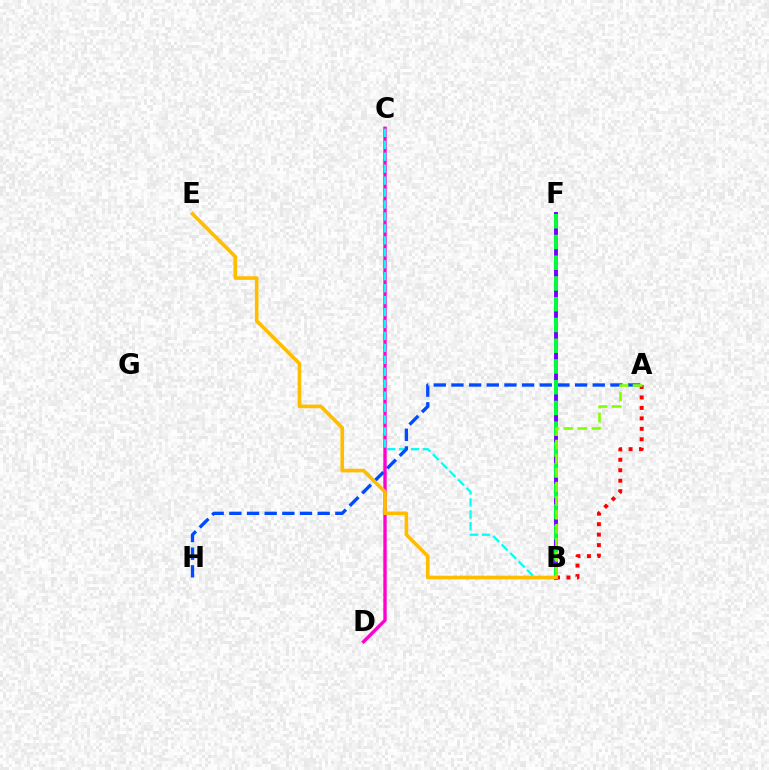{('B', 'F'): [{'color': '#7200ff', 'line_style': 'solid', 'thickness': 2.79}, {'color': '#00ff39', 'line_style': 'dashed', 'thickness': 2.82}], ('C', 'D'): [{'color': '#ff00cf', 'line_style': 'solid', 'thickness': 2.42}], ('A', 'B'): [{'color': '#ff0000', 'line_style': 'dotted', 'thickness': 2.84}, {'color': '#84ff00', 'line_style': 'dashed', 'thickness': 1.91}], ('B', 'C'): [{'color': '#00fff6', 'line_style': 'dashed', 'thickness': 1.62}], ('A', 'H'): [{'color': '#004bff', 'line_style': 'dashed', 'thickness': 2.4}], ('B', 'E'): [{'color': '#ffbd00', 'line_style': 'solid', 'thickness': 2.61}]}